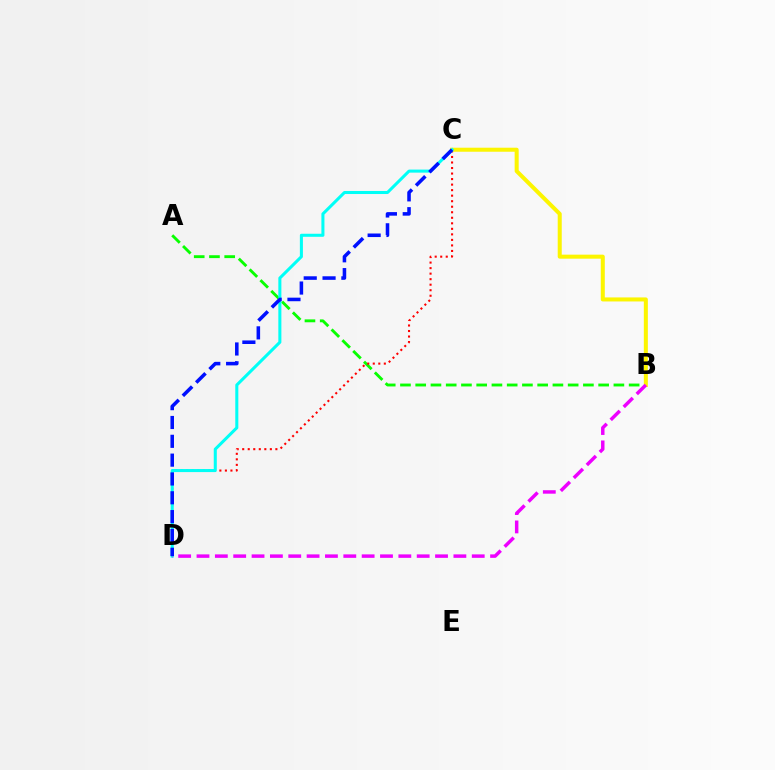{('A', 'B'): [{'color': '#08ff00', 'line_style': 'dashed', 'thickness': 2.07}], ('C', 'D'): [{'color': '#ff0000', 'line_style': 'dotted', 'thickness': 1.5}, {'color': '#00fff6', 'line_style': 'solid', 'thickness': 2.19}, {'color': '#0010ff', 'line_style': 'dashed', 'thickness': 2.56}], ('B', 'C'): [{'color': '#fcf500', 'line_style': 'solid', 'thickness': 2.9}], ('B', 'D'): [{'color': '#ee00ff', 'line_style': 'dashed', 'thickness': 2.49}]}